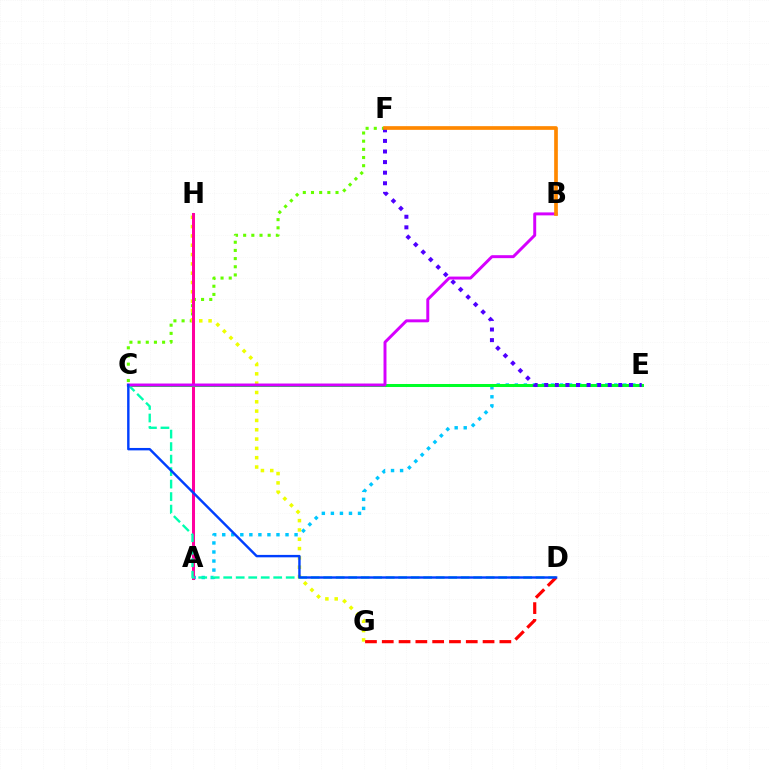{('A', 'E'): [{'color': '#00c7ff', 'line_style': 'dotted', 'thickness': 2.46}], ('C', 'F'): [{'color': '#66ff00', 'line_style': 'dotted', 'thickness': 2.22}], ('G', 'H'): [{'color': '#eeff00', 'line_style': 'dotted', 'thickness': 2.53}], ('A', 'H'): [{'color': '#ff00a0', 'line_style': 'solid', 'thickness': 2.17}], ('C', 'E'): [{'color': '#00ff27', 'line_style': 'solid', 'thickness': 2.17}], ('E', 'F'): [{'color': '#4f00ff', 'line_style': 'dotted', 'thickness': 2.88}], ('C', 'D'): [{'color': '#00ffaf', 'line_style': 'dashed', 'thickness': 1.7}, {'color': '#003fff', 'line_style': 'solid', 'thickness': 1.74}], ('B', 'C'): [{'color': '#d600ff', 'line_style': 'solid', 'thickness': 2.13}], ('D', 'G'): [{'color': '#ff0000', 'line_style': 'dashed', 'thickness': 2.28}], ('B', 'F'): [{'color': '#ff8800', 'line_style': 'solid', 'thickness': 2.66}]}